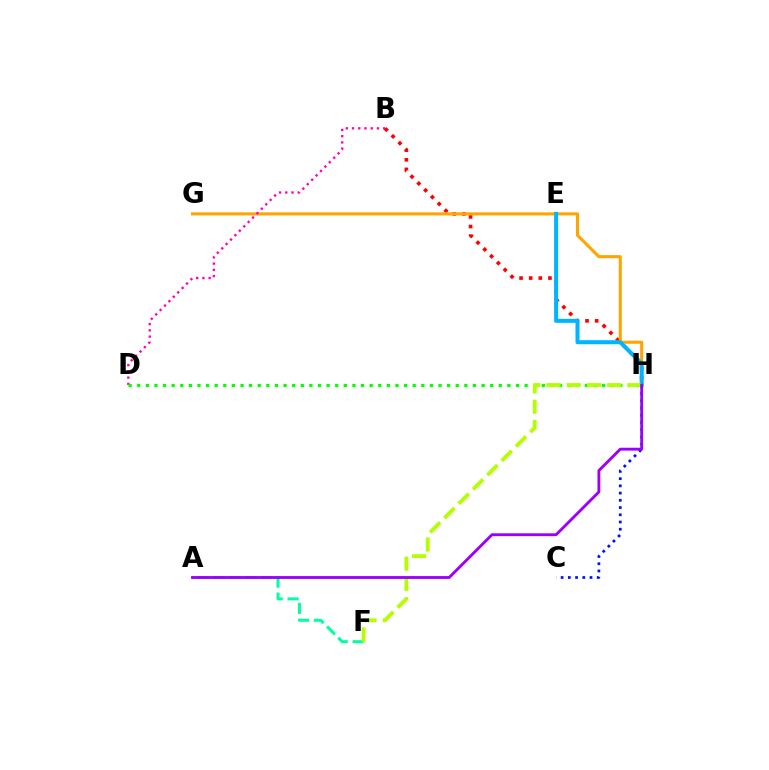{('B', 'H'): [{'color': '#ff0000', 'line_style': 'dotted', 'thickness': 2.61}], ('G', 'H'): [{'color': '#ffa500', 'line_style': 'solid', 'thickness': 2.21}], ('B', 'D'): [{'color': '#ff00bd', 'line_style': 'dotted', 'thickness': 1.69}], ('E', 'H'): [{'color': '#00b5ff', 'line_style': 'solid', 'thickness': 2.9}], ('D', 'H'): [{'color': '#08ff00', 'line_style': 'dotted', 'thickness': 2.34}], ('C', 'H'): [{'color': '#0010ff', 'line_style': 'dotted', 'thickness': 1.96}], ('A', 'F'): [{'color': '#00ff9d', 'line_style': 'dashed', 'thickness': 2.16}], ('F', 'H'): [{'color': '#b3ff00', 'line_style': 'dashed', 'thickness': 2.75}], ('A', 'H'): [{'color': '#9b00ff', 'line_style': 'solid', 'thickness': 2.05}]}